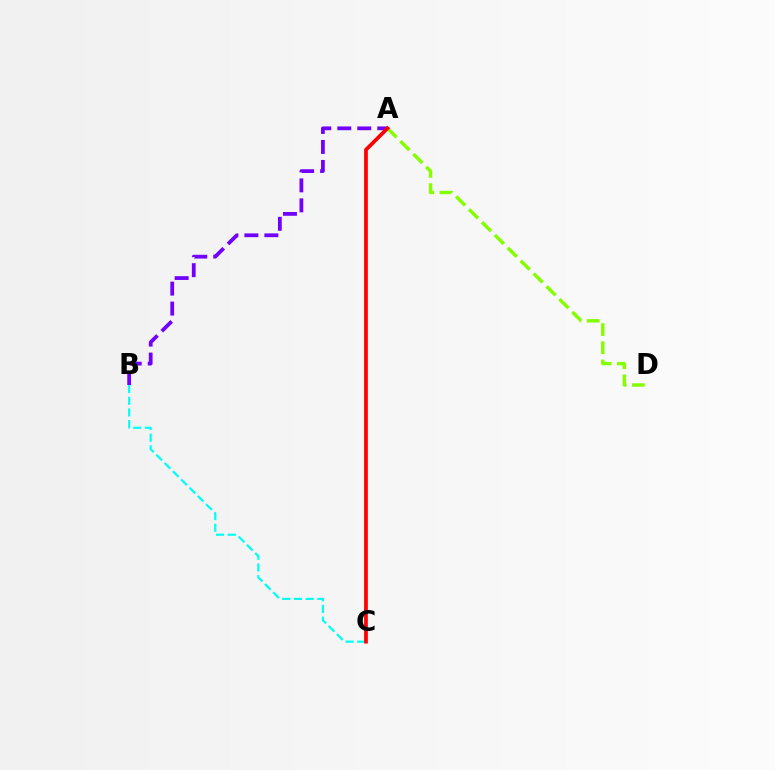{('A', 'D'): [{'color': '#84ff00', 'line_style': 'dashed', 'thickness': 2.47}], ('B', 'C'): [{'color': '#00fff6', 'line_style': 'dashed', 'thickness': 1.59}], ('A', 'B'): [{'color': '#7200ff', 'line_style': 'dashed', 'thickness': 2.71}], ('A', 'C'): [{'color': '#ff0000', 'line_style': 'solid', 'thickness': 2.69}]}